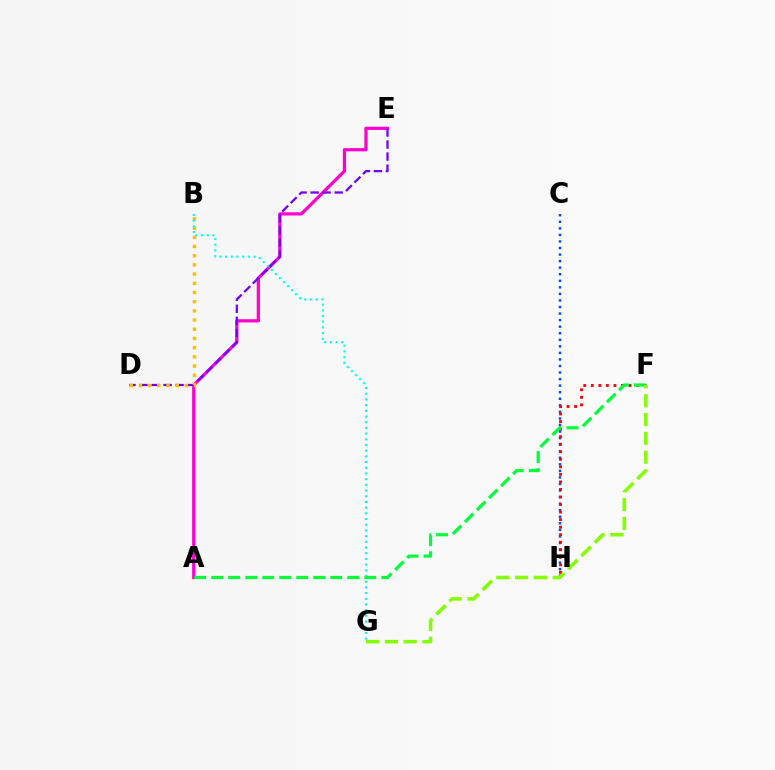{('A', 'E'): [{'color': '#ff00cf', 'line_style': 'solid', 'thickness': 2.33}], ('D', 'E'): [{'color': '#7200ff', 'line_style': 'dashed', 'thickness': 1.63}], ('C', 'H'): [{'color': '#004bff', 'line_style': 'dotted', 'thickness': 1.78}], ('F', 'H'): [{'color': '#ff0000', 'line_style': 'dotted', 'thickness': 2.05}], ('B', 'D'): [{'color': '#ffbd00', 'line_style': 'dotted', 'thickness': 2.5}], ('B', 'G'): [{'color': '#00fff6', 'line_style': 'dotted', 'thickness': 1.55}], ('A', 'F'): [{'color': '#00ff39', 'line_style': 'dashed', 'thickness': 2.31}], ('F', 'G'): [{'color': '#84ff00', 'line_style': 'dashed', 'thickness': 2.56}]}